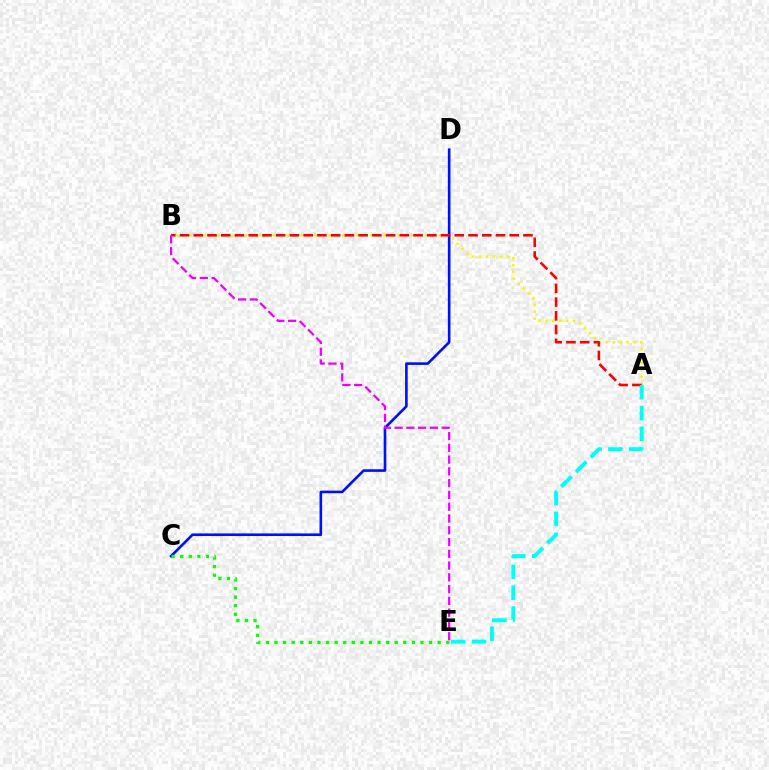{('C', 'D'): [{'color': '#0010ff', 'line_style': 'solid', 'thickness': 1.89}], ('A', 'B'): [{'color': '#fcf500', 'line_style': 'dotted', 'thickness': 1.88}, {'color': '#ff0000', 'line_style': 'dashed', 'thickness': 1.87}], ('A', 'E'): [{'color': '#00fff6', 'line_style': 'dashed', 'thickness': 2.83}], ('C', 'E'): [{'color': '#08ff00', 'line_style': 'dotted', 'thickness': 2.33}], ('B', 'E'): [{'color': '#ee00ff', 'line_style': 'dashed', 'thickness': 1.6}]}